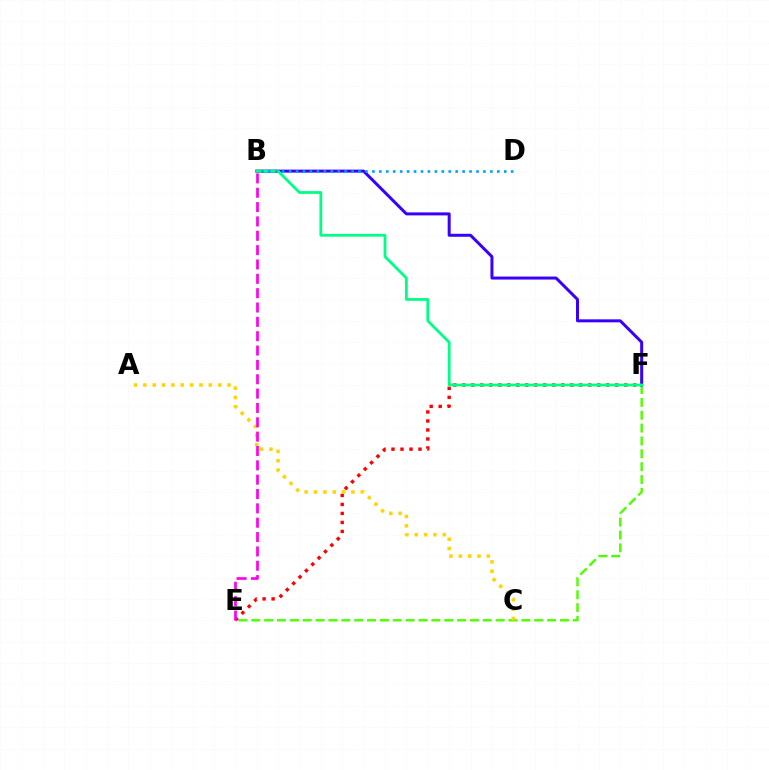{('E', 'F'): [{'color': '#4fff00', 'line_style': 'dashed', 'thickness': 1.75}, {'color': '#ff0000', 'line_style': 'dotted', 'thickness': 2.44}], ('B', 'F'): [{'color': '#3700ff', 'line_style': 'solid', 'thickness': 2.16}, {'color': '#00ff86', 'line_style': 'solid', 'thickness': 2.01}], ('A', 'C'): [{'color': '#ffd500', 'line_style': 'dotted', 'thickness': 2.54}], ('B', 'D'): [{'color': '#009eff', 'line_style': 'dotted', 'thickness': 1.89}], ('B', 'E'): [{'color': '#ff00ed', 'line_style': 'dashed', 'thickness': 1.95}]}